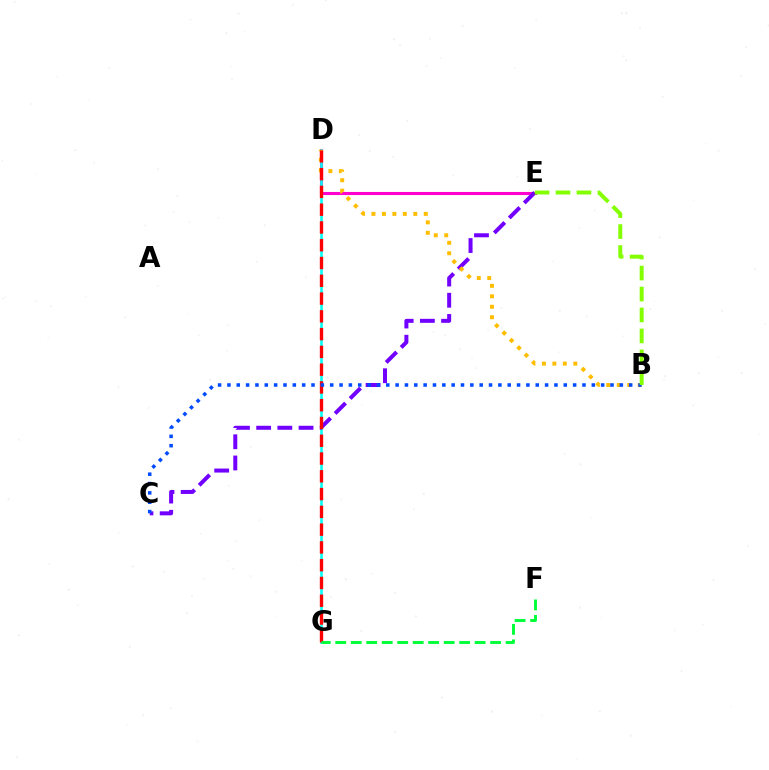{('D', 'E'): [{'color': '#ff00cf', 'line_style': 'solid', 'thickness': 2.22}], ('D', 'G'): [{'color': '#00fff6', 'line_style': 'solid', 'thickness': 1.84}, {'color': '#ff0000', 'line_style': 'dashed', 'thickness': 2.41}], ('C', 'E'): [{'color': '#7200ff', 'line_style': 'dashed', 'thickness': 2.88}], ('B', 'D'): [{'color': '#ffbd00', 'line_style': 'dotted', 'thickness': 2.84}], ('B', 'C'): [{'color': '#004bff', 'line_style': 'dotted', 'thickness': 2.54}], ('B', 'E'): [{'color': '#84ff00', 'line_style': 'dashed', 'thickness': 2.85}], ('F', 'G'): [{'color': '#00ff39', 'line_style': 'dashed', 'thickness': 2.1}]}